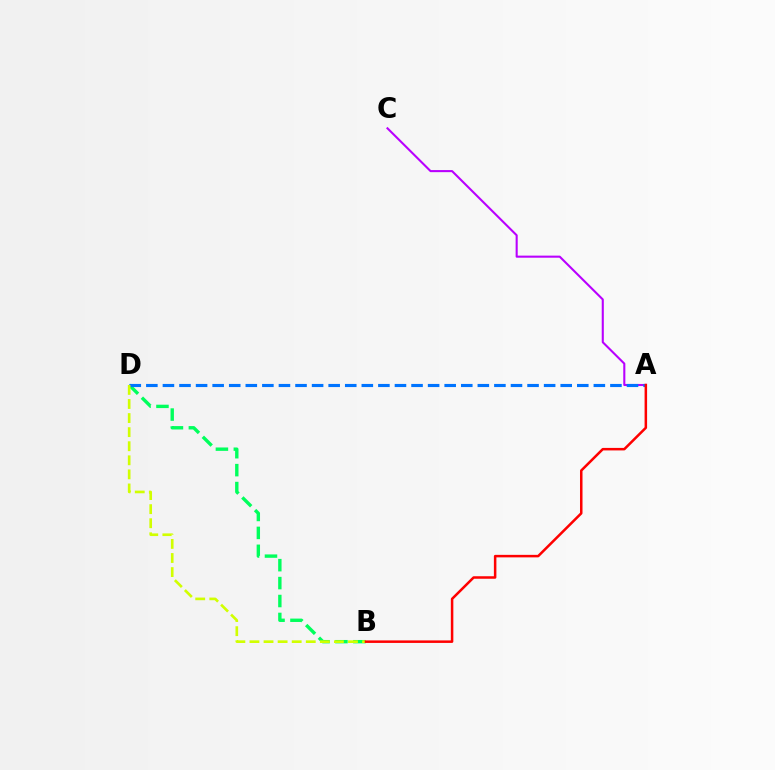{('A', 'C'): [{'color': '#b900ff', 'line_style': 'solid', 'thickness': 1.5}], ('B', 'D'): [{'color': '#00ff5c', 'line_style': 'dashed', 'thickness': 2.44}, {'color': '#d1ff00', 'line_style': 'dashed', 'thickness': 1.91}], ('A', 'D'): [{'color': '#0074ff', 'line_style': 'dashed', 'thickness': 2.25}], ('A', 'B'): [{'color': '#ff0000', 'line_style': 'solid', 'thickness': 1.81}]}